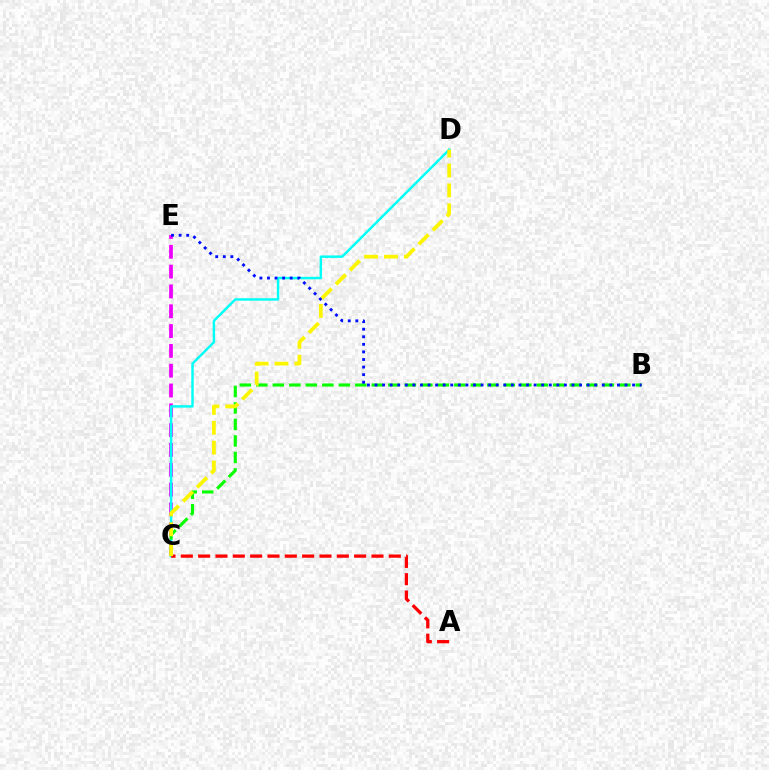{('C', 'E'): [{'color': '#ee00ff', 'line_style': 'dashed', 'thickness': 2.69}], ('C', 'D'): [{'color': '#00fff6', 'line_style': 'solid', 'thickness': 1.76}, {'color': '#fcf500', 'line_style': 'dashed', 'thickness': 2.7}], ('B', 'C'): [{'color': '#08ff00', 'line_style': 'dashed', 'thickness': 2.24}], ('A', 'C'): [{'color': '#ff0000', 'line_style': 'dashed', 'thickness': 2.35}], ('B', 'E'): [{'color': '#0010ff', 'line_style': 'dotted', 'thickness': 2.06}]}